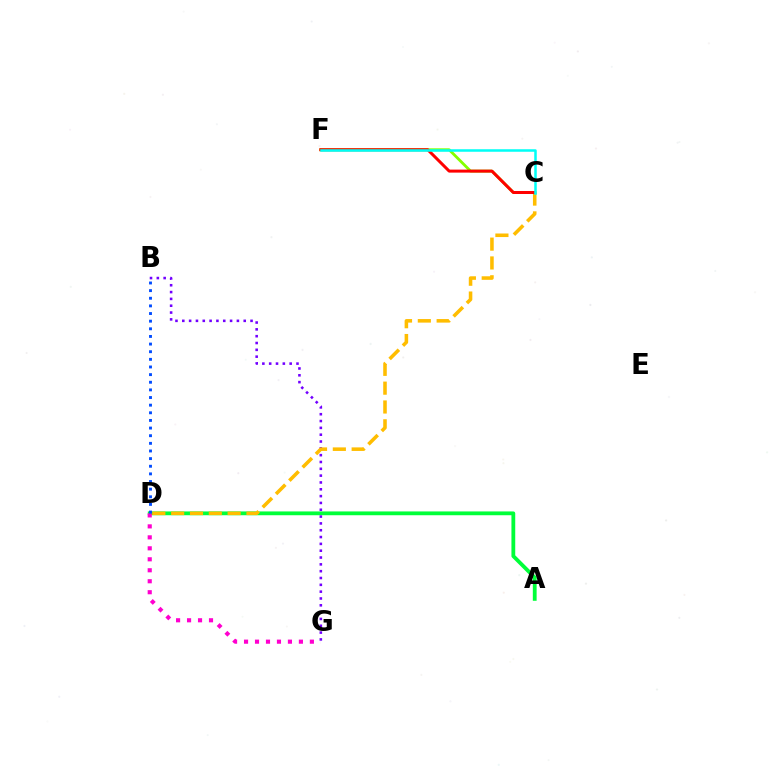{('A', 'D'): [{'color': '#00ff39', 'line_style': 'solid', 'thickness': 2.74}], ('C', 'F'): [{'color': '#84ff00', 'line_style': 'solid', 'thickness': 2.03}, {'color': '#ff0000', 'line_style': 'solid', 'thickness': 2.16}, {'color': '#00fff6', 'line_style': 'solid', 'thickness': 1.81}], ('D', 'G'): [{'color': '#ff00cf', 'line_style': 'dotted', 'thickness': 2.98}], ('B', 'D'): [{'color': '#004bff', 'line_style': 'dotted', 'thickness': 2.07}], ('B', 'G'): [{'color': '#7200ff', 'line_style': 'dotted', 'thickness': 1.85}], ('C', 'D'): [{'color': '#ffbd00', 'line_style': 'dashed', 'thickness': 2.56}]}